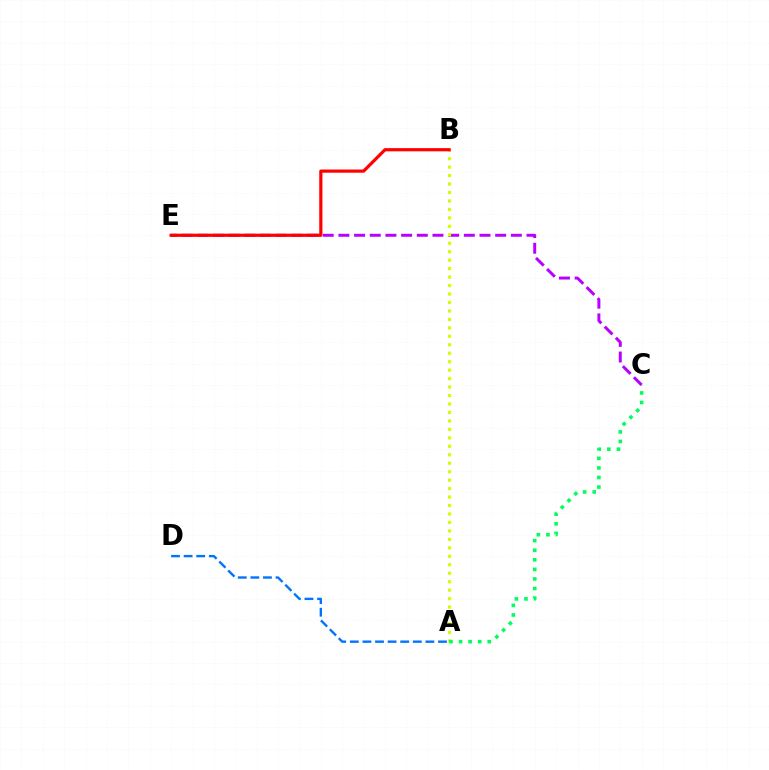{('C', 'E'): [{'color': '#b900ff', 'line_style': 'dashed', 'thickness': 2.13}], ('A', 'B'): [{'color': '#d1ff00', 'line_style': 'dotted', 'thickness': 2.3}], ('B', 'E'): [{'color': '#ff0000', 'line_style': 'solid', 'thickness': 2.29}], ('A', 'D'): [{'color': '#0074ff', 'line_style': 'dashed', 'thickness': 1.71}], ('A', 'C'): [{'color': '#00ff5c', 'line_style': 'dotted', 'thickness': 2.6}]}